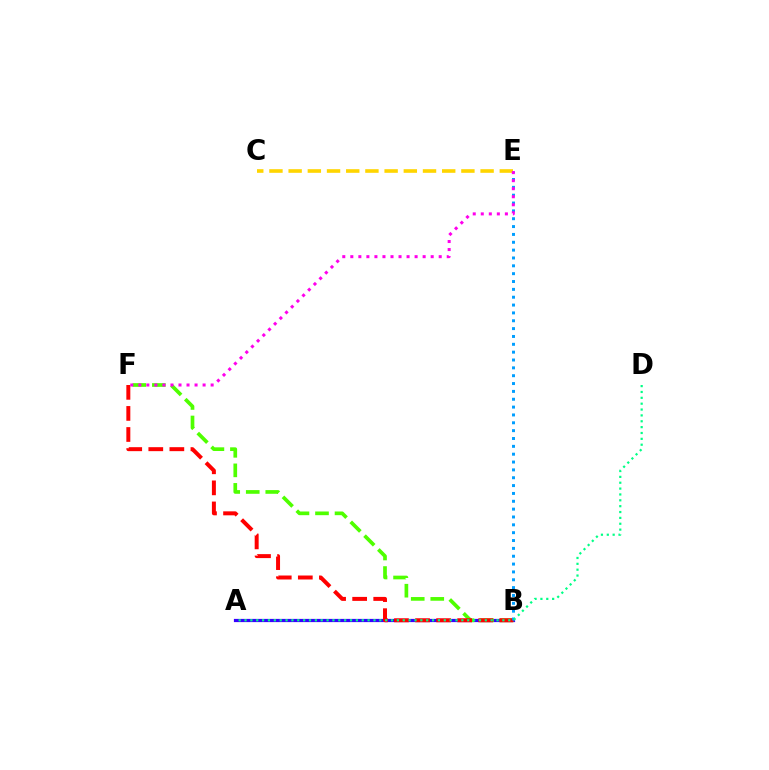{('A', 'B'): [{'color': '#3700ff', 'line_style': 'solid', 'thickness': 2.31}], ('B', 'F'): [{'color': '#4fff00', 'line_style': 'dashed', 'thickness': 2.65}, {'color': '#ff0000', 'line_style': 'dashed', 'thickness': 2.86}], ('B', 'E'): [{'color': '#009eff', 'line_style': 'dotted', 'thickness': 2.13}], ('C', 'E'): [{'color': '#ffd500', 'line_style': 'dashed', 'thickness': 2.61}], ('E', 'F'): [{'color': '#ff00ed', 'line_style': 'dotted', 'thickness': 2.18}], ('A', 'D'): [{'color': '#00ff86', 'line_style': 'dotted', 'thickness': 1.59}]}